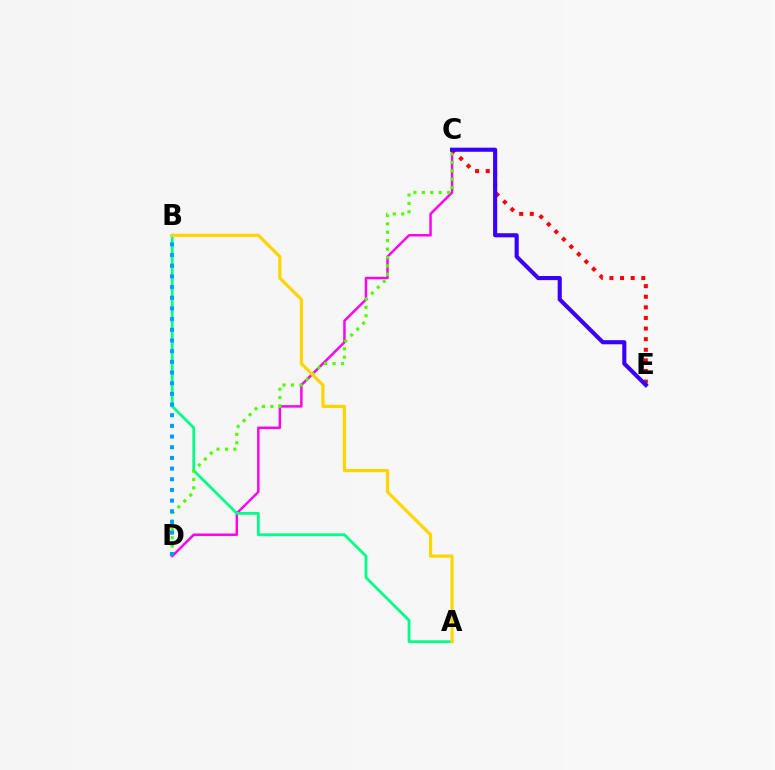{('C', 'D'): [{'color': '#ff00ed', 'line_style': 'solid', 'thickness': 1.77}, {'color': '#4fff00', 'line_style': 'dotted', 'thickness': 2.28}], ('A', 'B'): [{'color': '#00ff86', 'line_style': 'solid', 'thickness': 2.01}, {'color': '#ffd500', 'line_style': 'solid', 'thickness': 2.31}], ('B', 'D'): [{'color': '#009eff', 'line_style': 'dotted', 'thickness': 2.9}], ('C', 'E'): [{'color': '#ff0000', 'line_style': 'dotted', 'thickness': 2.88}, {'color': '#3700ff', 'line_style': 'solid', 'thickness': 2.95}]}